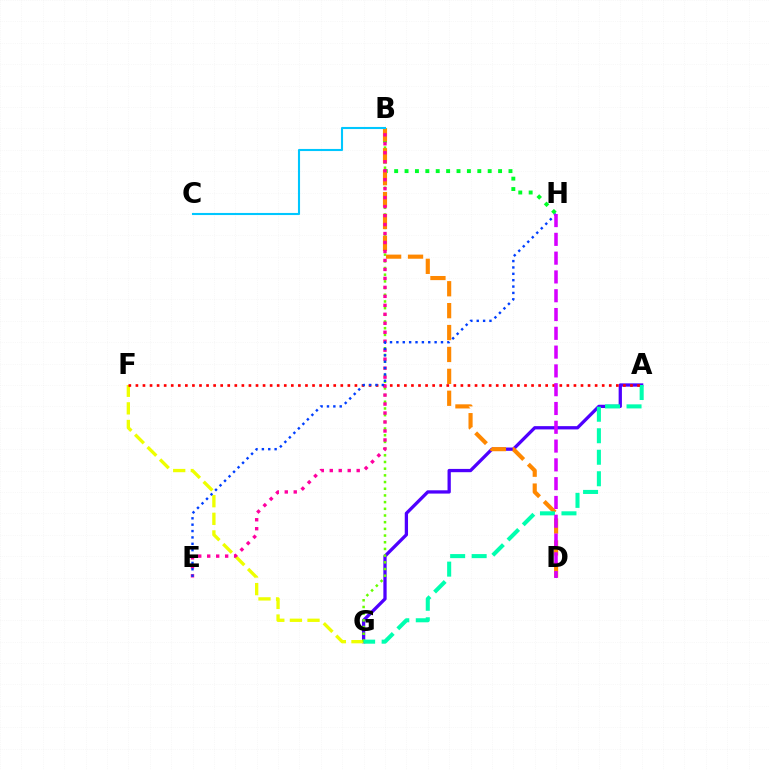{('A', 'G'): [{'color': '#4f00ff', 'line_style': 'solid', 'thickness': 2.36}, {'color': '#00ffaf', 'line_style': 'dashed', 'thickness': 2.92}], ('F', 'G'): [{'color': '#eeff00', 'line_style': 'dashed', 'thickness': 2.39}], ('B', 'G'): [{'color': '#66ff00', 'line_style': 'dotted', 'thickness': 1.82}], ('B', 'H'): [{'color': '#00ff27', 'line_style': 'dotted', 'thickness': 2.82}], ('B', 'D'): [{'color': '#ff8800', 'line_style': 'dashed', 'thickness': 2.98}], ('A', 'F'): [{'color': '#ff0000', 'line_style': 'dotted', 'thickness': 1.92}], ('B', 'E'): [{'color': '#ff00a0', 'line_style': 'dotted', 'thickness': 2.44}], ('E', 'H'): [{'color': '#003fff', 'line_style': 'dotted', 'thickness': 1.73}], ('D', 'H'): [{'color': '#d600ff', 'line_style': 'dashed', 'thickness': 2.55}], ('B', 'C'): [{'color': '#00c7ff', 'line_style': 'solid', 'thickness': 1.51}]}